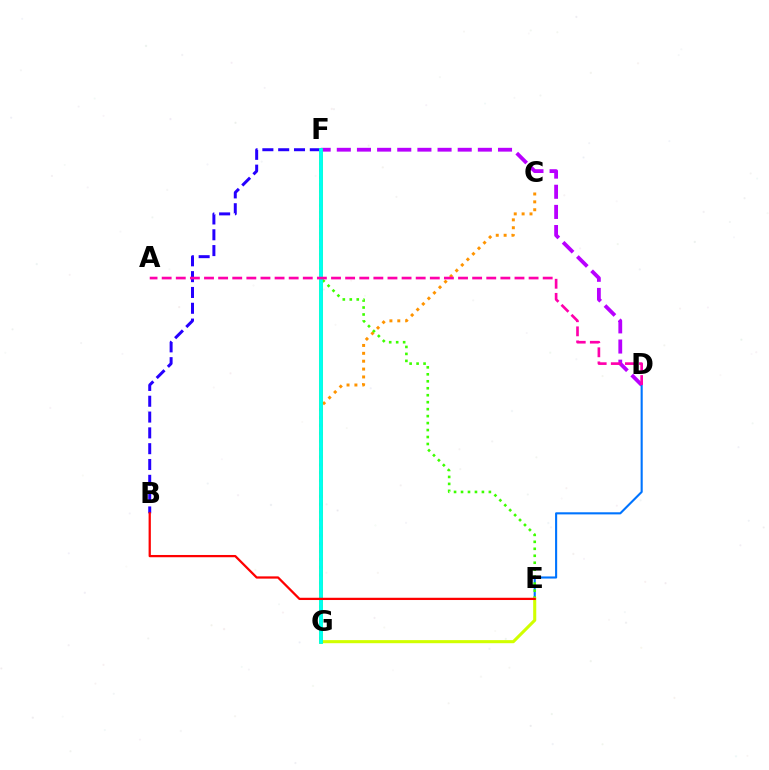{('D', 'E'): [{'color': '#0074ff', 'line_style': 'solid', 'thickness': 1.52}], ('B', 'F'): [{'color': '#2500ff', 'line_style': 'dashed', 'thickness': 2.15}], ('D', 'F'): [{'color': '#b900ff', 'line_style': 'dashed', 'thickness': 2.74}], ('C', 'G'): [{'color': '#ff9400', 'line_style': 'dotted', 'thickness': 2.14}], ('E', 'F'): [{'color': '#3dff00', 'line_style': 'dotted', 'thickness': 1.89}], ('E', 'G'): [{'color': '#d1ff00', 'line_style': 'solid', 'thickness': 2.22}], ('F', 'G'): [{'color': '#00ff5c', 'line_style': 'solid', 'thickness': 2.6}, {'color': '#00fff6', 'line_style': 'solid', 'thickness': 2.56}], ('A', 'D'): [{'color': '#ff00ac', 'line_style': 'dashed', 'thickness': 1.92}], ('B', 'E'): [{'color': '#ff0000', 'line_style': 'solid', 'thickness': 1.63}]}